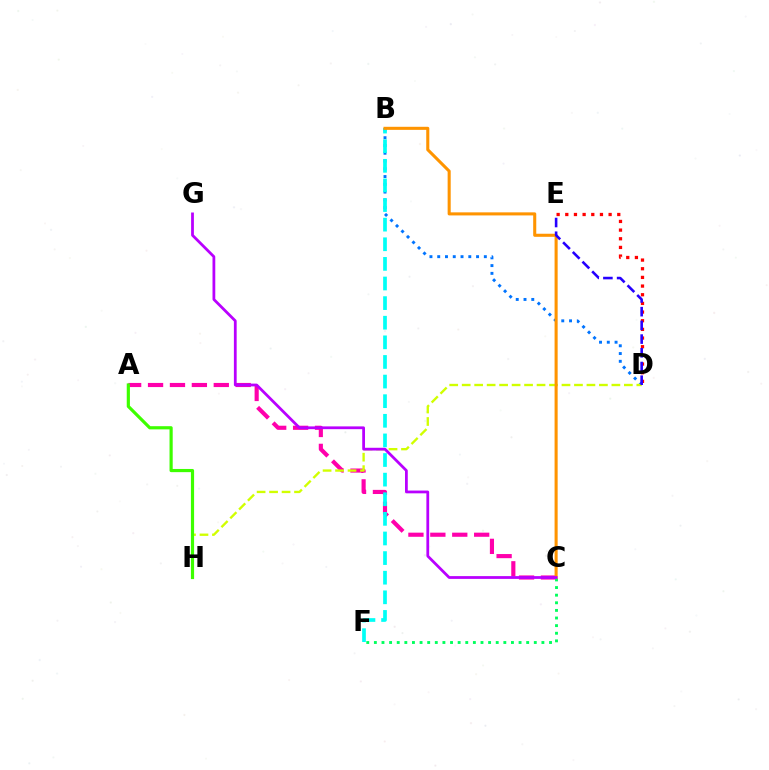{('D', 'E'): [{'color': '#ff0000', 'line_style': 'dotted', 'thickness': 2.35}, {'color': '#2500ff', 'line_style': 'dashed', 'thickness': 1.86}], ('B', 'D'): [{'color': '#0074ff', 'line_style': 'dotted', 'thickness': 2.11}], ('A', 'C'): [{'color': '#ff00ac', 'line_style': 'dashed', 'thickness': 2.98}], ('D', 'H'): [{'color': '#d1ff00', 'line_style': 'dashed', 'thickness': 1.69}], ('A', 'H'): [{'color': '#3dff00', 'line_style': 'solid', 'thickness': 2.29}], ('C', 'F'): [{'color': '#00ff5c', 'line_style': 'dotted', 'thickness': 2.07}], ('B', 'F'): [{'color': '#00fff6', 'line_style': 'dashed', 'thickness': 2.66}], ('B', 'C'): [{'color': '#ff9400', 'line_style': 'solid', 'thickness': 2.21}], ('C', 'G'): [{'color': '#b900ff', 'line_style': 'solid', 'thickness': 2.0}]}